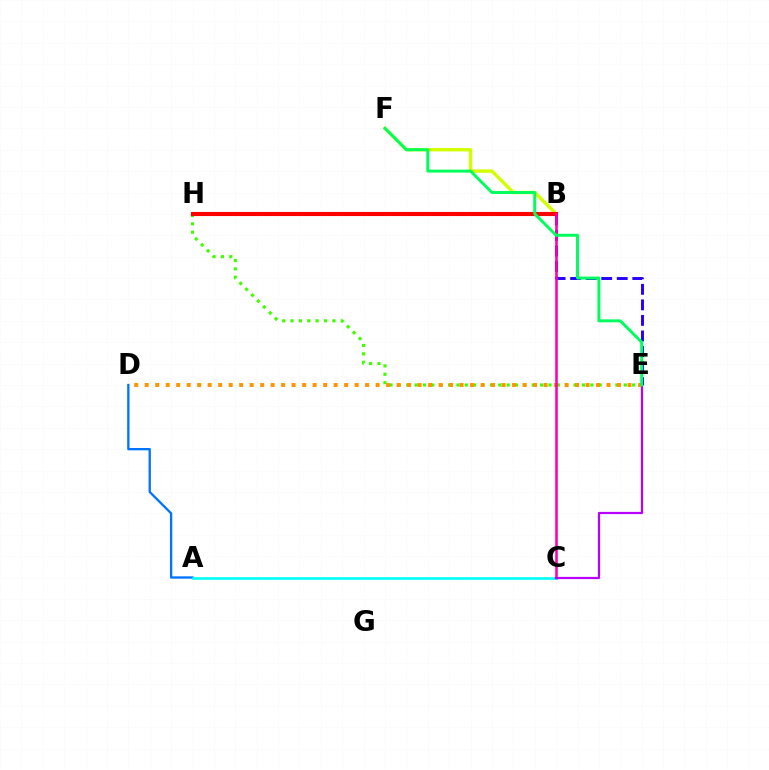{('E', 'H'): [{'color': '#3dff00', 'line_style': 'dotted', 'thickness': 2.27}], ('B', 'F'): [{'color': '#d1ff00', 'line_style': 'solid', 'thickness': 2.41}], ('A', 'D'): [{'color': '#0074ff', 'line_style': 'solid', 'thickness': 1.67}], ('B', 'H'): [{'color': '#ff0000', 'line_style': 'solid', 'thickness': 2.96}], ('D', 'E'): [{'color': '#ff9400', 'line_style': 'dotted', 'thickness': 2.85}], ('B', 'E'): [{'color': '#2500ff', 'line_style': 'dashed', 'thickness': 2.11}], ('B', 'C'): [{'color': '#ff00ac', 'line_style': 'solid', 'thickness': 1.85}], ('A', 'C'): [{'color': '#00fff6', 'line_style': 'solid', 'thickness': 1.9}], ('C', 'E'): [{'color': '#b900ff', 'line_style': 'solid', 'thickness': 1.6}], ('E', 'F'): [{'color': '#00ff5c', 'line_style': 'solid', 'thickness': 2.12}]}